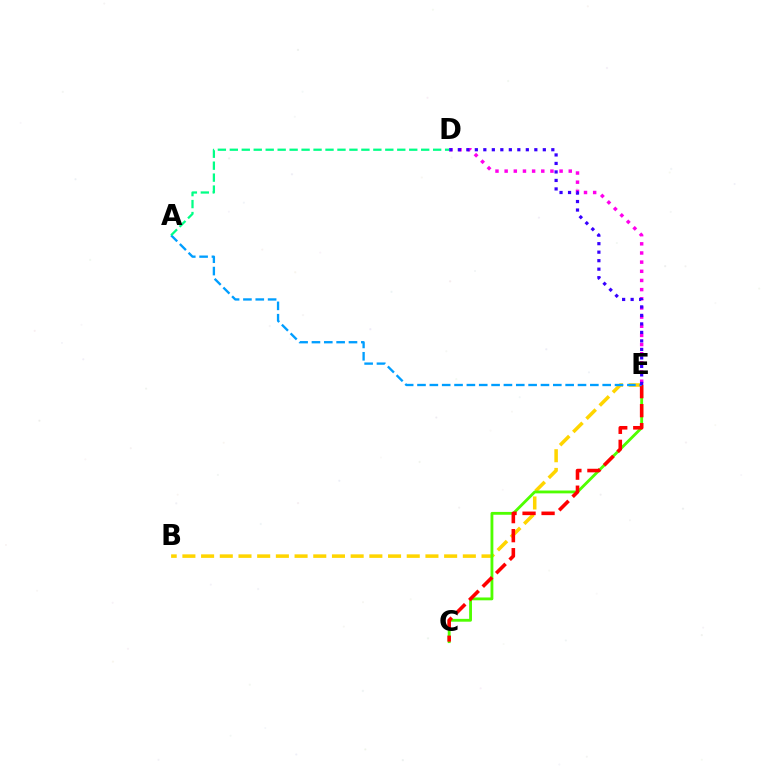{('B', 'E'): [{'color': '#ffd500', 'line_style': 'dashed', 'thickness': 2.54}], ('C', 'E'): [{'color': '#4fff00', 'line_style': 'solid', 'thickness': 2.04}, {'color': '#ff0000', 'line_style': 'dashed', 'thickness': 2.58}], ('D', 'E'): [{'color': '#ff00ed', 'line_style': 'dotted', 'thickness': 2.49}, {'color': '#3700ff', 'line_style': 'dotted', 'thickness': 2.31}], ('A', 'E'): [{'color': '#009eff', 'line_style': 'dashed', 'thickness': 1.68}], ('A', 'D'): [{'color': '#00ff86', 'line_style': 'dashed', 'thickness': 1.62}]}